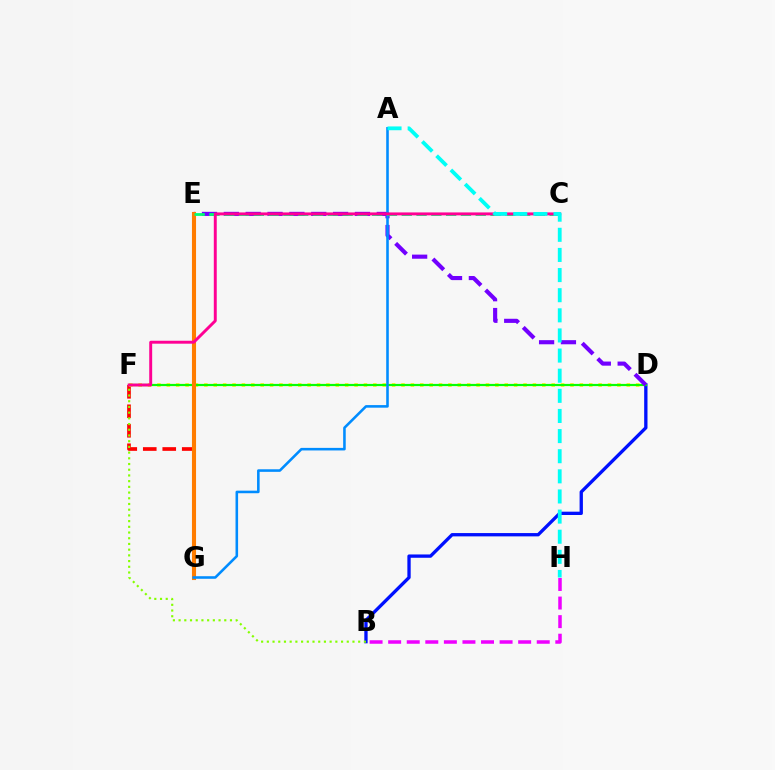{('F', 'G'): [{'color': '#ff0000', 'line_style': 'dashed', 'thickness': 2.65}], ('D', 'F'): [{'color': '#fcf500', 'line_style': 'dotted', 'thickness': 2.55}, {'color': '#08ff00', 'line_style': 'solid', 'thickness': 1.58}], ('B', 'H'): [{'color': '#ee00ff', 'line_style': 'dashed', 'thickness': 2.52}], ('B', 'D'): [{'color': '#0010ff', 'line_style': 'solid', 'thickness': 2.39}], ('B', 'F'): [{'color': '#84ff00', 'line_style': 'dotted', 'thickness': 1.55}], ('D', 'E'): [{'color': '#7200ff', 'line_style': 'dashed', 'thickness': 2.97}], ('E', 'G'): [{'color': '#ff7c00', 'line_style': 'solid', 'thickness': 2.95}], ('A', 'G'): [{'color': '#008cff', 'line_style': 'solid', 'thickness': 1.85}], ('C', 'E'): [{'color': '#00ff74', 'line_style': 'dashed', 'thickness': 2.01}], ('C', 'F'): [{'color': '#ff0094', 'line_style': 'solid', 'thickness': 2.12}], ('A', 'H'): [{'color': '#00fff6', 'line_style': 'dashed', 'thickness': 2.73}]}